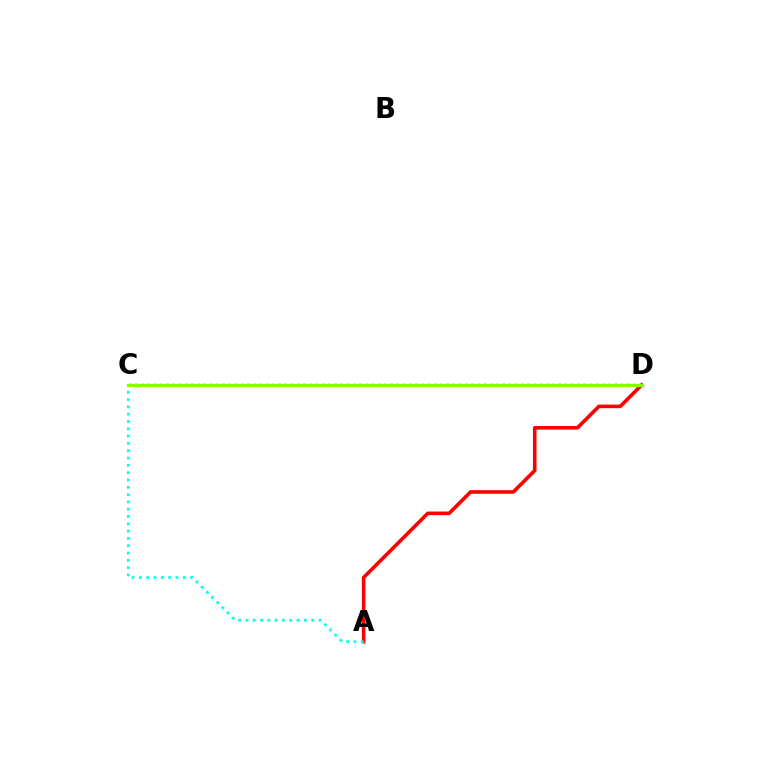{('A', 'D'): [{'color': '#ff0000', 'line_style': 'solid', 'thickness': 2.59}], ('C', 'D'): [{'color': '#7200ff', 'line_style': 'dotted', 'thickness': 1.69}, {'color': '#84ff00', 'line_style': 'solid', 'thickness': 2.33}], ('A', 'C'): [{'color': '#00fff6', 'line_style': 'dotted', 'thickness': 1.99}]}